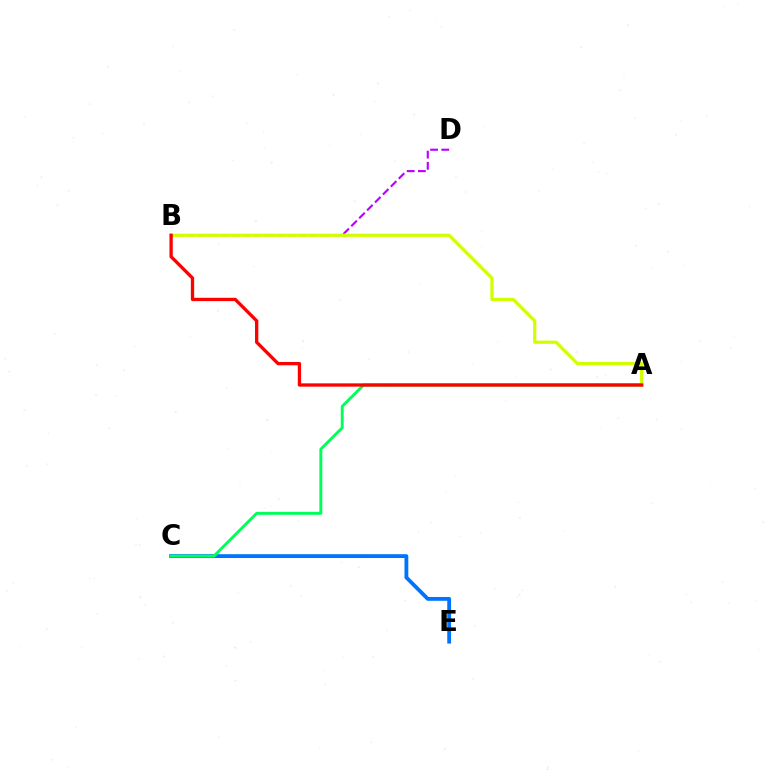{('B', 'D'): [{'color': '#b900ff', 'line_style': 'dashed', 'thickness': 1.52}], ('C', 'E'): [{'color': '#0074ff', 'line_style': 'solid', 'thickness': 2.75}], ('A', 'C'): [{'color': '#00ff5c', 'line_style': 'solid', 'thickness': 2.11}], ('A', 'B'): [{'color': '#d1ff00', 'line_style': 'solid', 'thickness': 2.31}, {'color': '#ff0000', 'line_style': 'solid', 'thickness': 2.38}]}